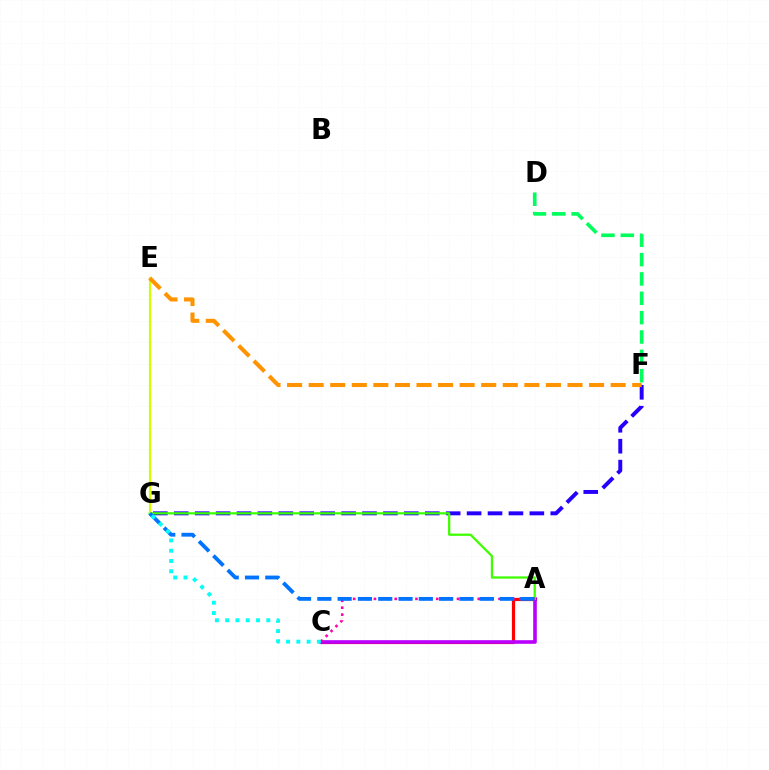{('F', 'G'): [{'color': '#2500ff', 'line_style': 'dashed', 'thickness': 2.84}], ('A', 'C'): [{'color': '#ff0000', 'line_style': 'solid', 'thickness': 2.3}, {'color': '#b900ff', 'line_style': 'solid', 'thickness': 2.6}, {'color': '#ff00ac', 'line_style': 'dotted', 'thickness': 1.88}], ('A', 'G'): [{'color': '#3dff00', 'line_style': 'solid', 'thickness': 1.63}, {'color': '#0074ff', 'line_style': 'dashed', 'thickness': 2.76}], ('E', 'G'): [{'color': '#d1ff00', 'line_style': 'solid', 'thickness': 1.6}], ('D', 'F'): [{'color': '#00ff5c', 'line_style': 'dashed', 'thickness': 2.63}], ('E', 'F'): [{'color': '#ff9400', 'line_style': 'dashed', 'thickness': 2.93}], ('C', 'G'): [{'color': '#00fff6', 'line_style': 'dotted', 'thickness': 2.79}]}